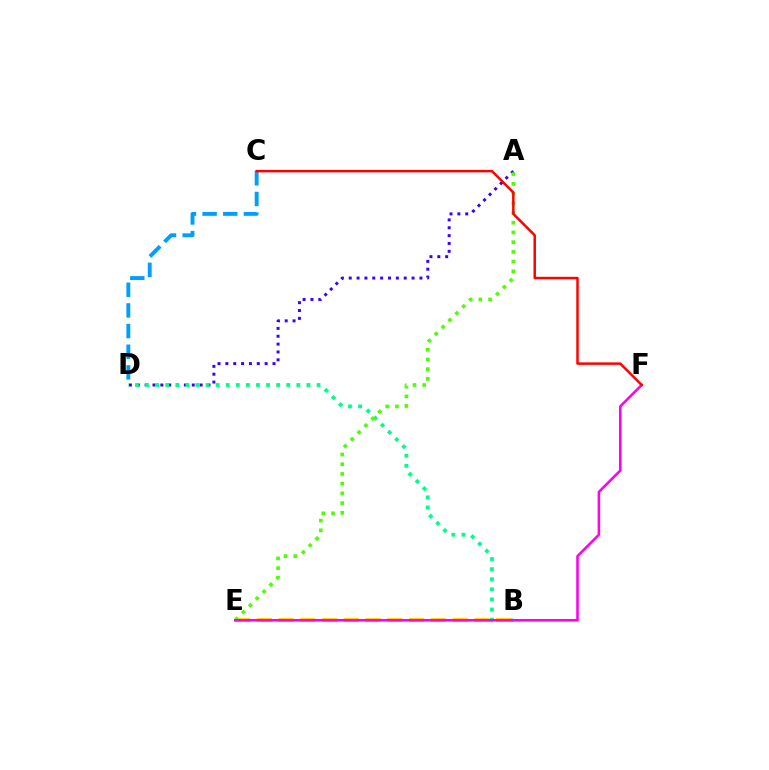{('C', 'D'): [{'color': '#009eff', 'line_style': 'dashed', 'thickness': 2.81}], ('A', 'D'): [{'color': '#3700ff', 'line_style': 'dotted', 'thickness': 2.13}], ('B', 'D'): [{'color': '#00ff86', 'line_style': 'dotted', 'thickness': 2.74}], ('B', 'E'): [{'color': '#ffd500', 'line_style': 'dashed', 'thickness': 2.95}], ('A', 'E'): [{'color': '#4fff00', 'line_style': 'dotted', 'thickness': 2.64}], ('E', 'F'): [{'color': '#ff00ed', 'line_style': 'solid', 'thickness': 1.85}], ('C', 'F'): [{'color': '#ff0000', 'line_style': 'solid', 'thickness': 1.79}]}